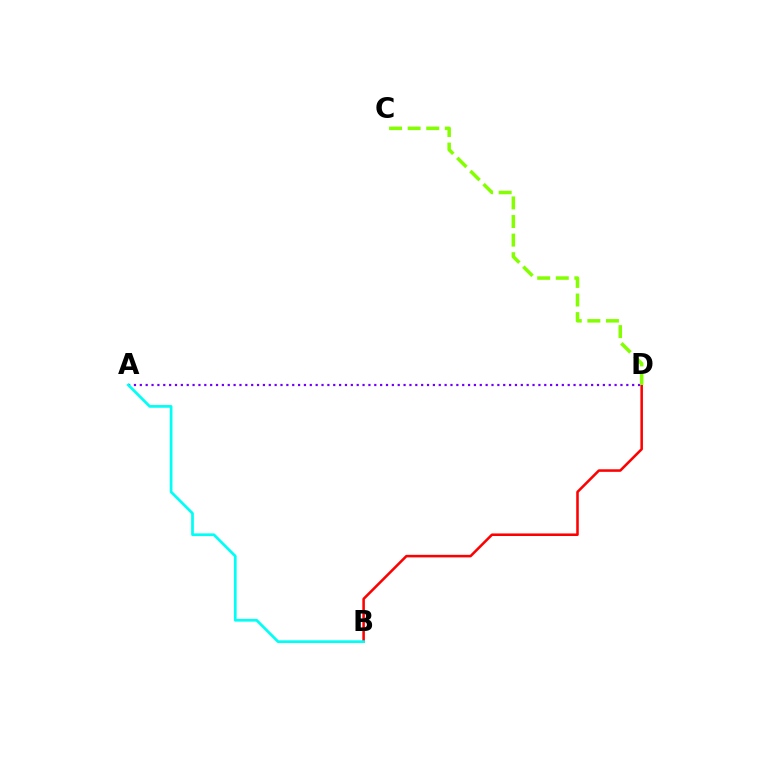{('A', 'D'): [{'color': '#7200ff', 'line_style': 'dotted', 'thickness': 1.59}], ('B', 'D'): [{'color': '#ff0000', 'line_style': 'solid', 'thickness': 1.84}], ('C', 'D'): [{'color': '#84ff00', 'line_style': 'dashed', 'thickness': 2.53}], ('A', 'B'): [{'color': '#00fff6', 'line_style': 'solid', 'thickness': 1.96}]}